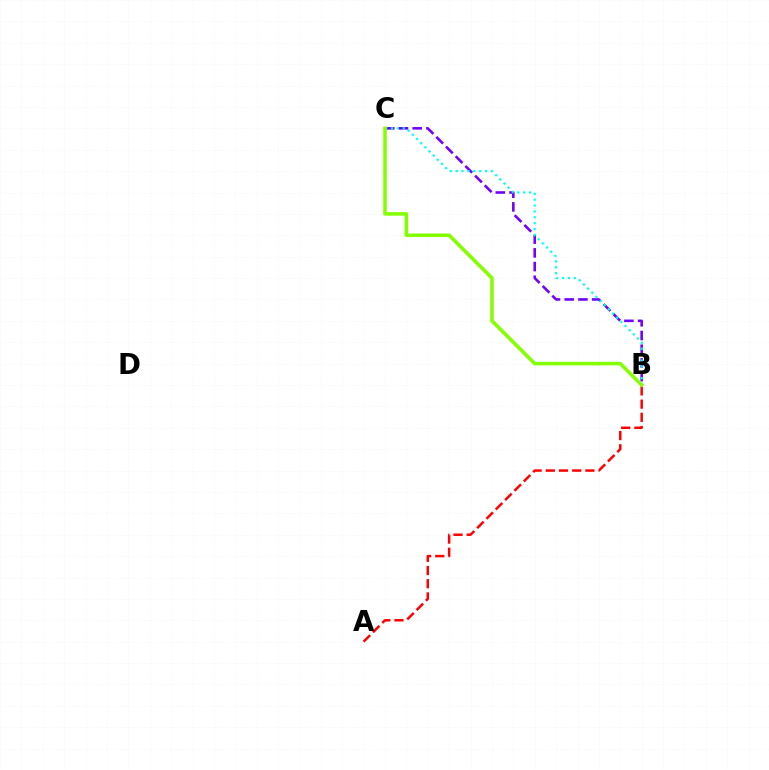{('A', 'B'): [{'color': '#ff0000', 'line_style': 'dashed', 'thickness': 1.79}], ('B', 'C'): [{'color': '#7200ff', 'line_style': 'dashed', 'thickness': 1.86}, {'color': '#00fff6', 'line_style': 'dotted', 'thickness': 1.6}, {'color': '#84ff00', 'line_style': 'solid', 'thickness': 2.56}]}